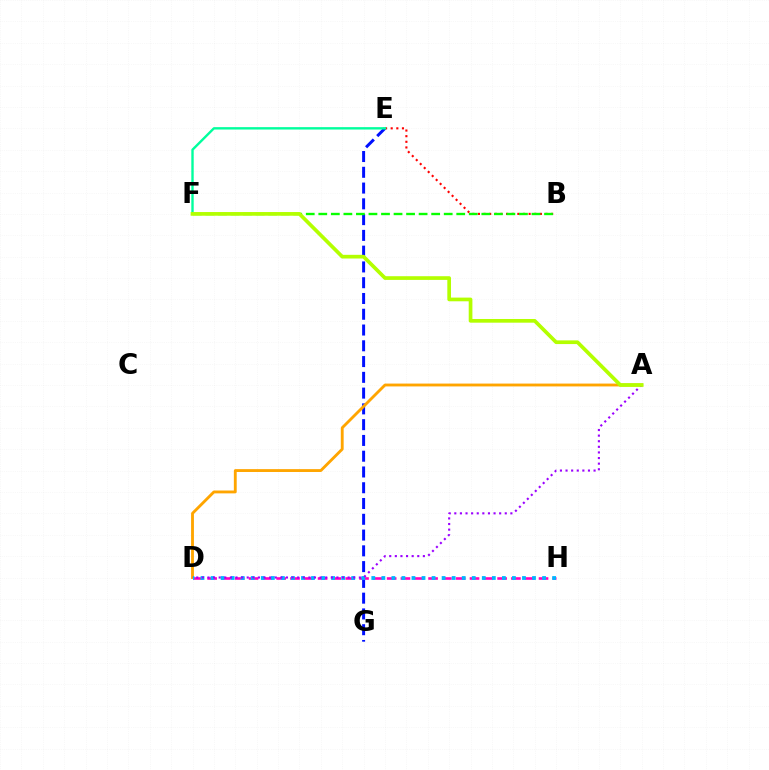{('E', 'G'): [{'color': '#0010ff', 'line_style': 'dashed', 'thickness': 2.14}], ('B', 'E'): [{'color': '#ff0000', 'line_style': 'dotted', 'thickness': 1.53}], ('D', 'H'): [{'color': '#ff00bd', 'line_style': 'dashed', 'thickness': 1.88}, {'color': '#00b5ff', 'line_style': 'dotted', 'thickness': 2.73}], ('E', 'F'): [{'color': '#00ff9d', 'line_style': 'solid', 'thickness': 1.72}], ('A', 'D'): [{'color': '#ffa500', 'line_style': 'solid', 'thickness': 2.05}, {'color': '#9b00ff', 'line_style': 'dotted', 'thickness': 1.52}], ('B', 'F'): [{'color': '#08ff00', 'line_style': 'dashed', 'thickness': 1.7}], ('A', 'F'): [{'color': '#b3ff00', 'line_style': 'solid', 'thickness': 2.66}]}